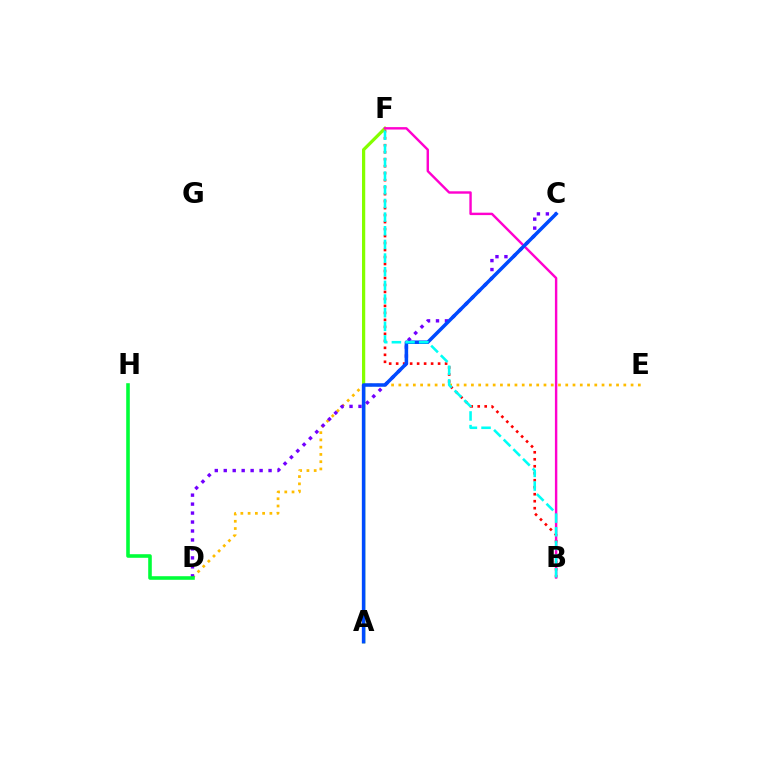{('B', 'F'): [{'color': '#ff0000', 'line_style': 'dotted', 'thickness': 1.9}, {'color': '#ff00cf', 'line_style': 'solid', 'thickness': 1.74}, {'color': '#00fff6', 'line_style': 'dashed', 'thickness': 1.85}], ('A', 'F'): [{'color': '#84ff00', 'line_style': 'solid', 'thickness': 2.33}], ('D', 'E'): [{'color': '#ffbd00', 'line_style': 'dotted', 'thickness': 1.97}], ('C', 'D'): [{'color': '#7200ff', 'line_style': 'dotted', 'thickness': 2.44}], ('D', 'H'): [{'color': '#00ff39', 'line_style': 'solid', 'thickness': 2.58}], ('A', 'C'): [{'color': '#004bff', 'line_style': 'solid', 'thickness': 2.55}]}